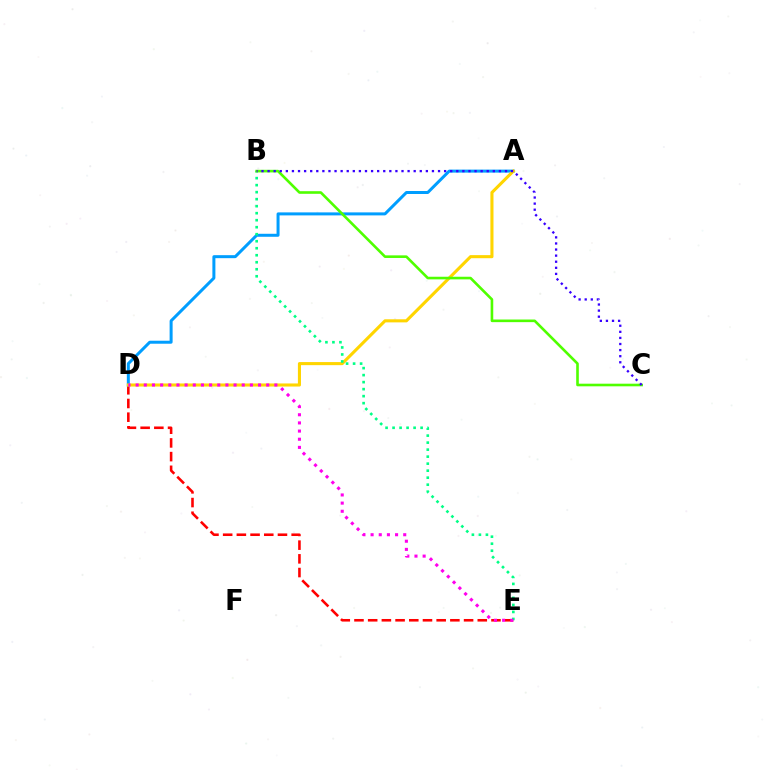{('D', 'E'): [{'color': '#ff0000', 'line_style': 'dashed', 'thickness': 1.86}, {'color': '#ff00ed', 'line_style': 'dotted', 'thickness': 2.22}], ('A', 'D'): [{'color': '#009eff', 'line_style': 'solid', 'thickness': 2.16}, {'color': '#ffd500', 'line_style': 'solid', 'thickness': 2.22}], ('B', 'E'): [{'color': '#00ff86', 'line_style': 'dotted', 'thickness': 1.9}], ('B', 'C'): [{'color': '#4fff00', 'line_style': 'solid', 'thickness': 1.89}, {'color': '#3700ff', 'line_style': 'dotted', 'thickness': 1.65}]}